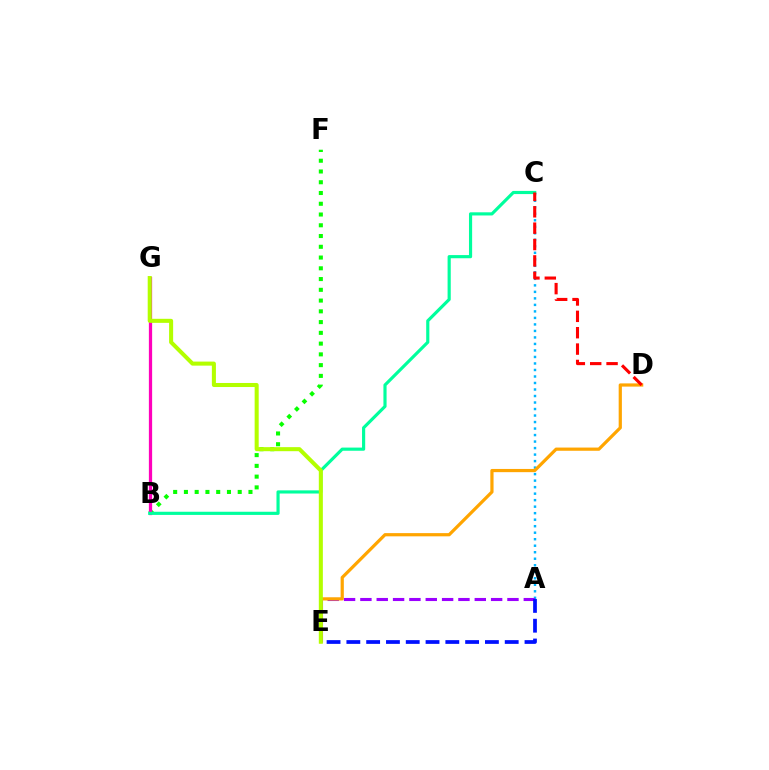{('B', 'F'): [{'color': '#08ff00', 'line_style': 'dotted', 'thickness': 2.92}], ('A', 'C'): [{'color': '#00b5ff', 'line_style': 'dotted', 'thickness': 1.77}], ('B', 'G'): [{'color': '#ff00bd', 'line_style': 'solid', 'thickness': 2.34}], ('A', 'E'): [{'color': '#9b00ff', 'line_style': 'dashed', 'thickness': 2.22}, {'color': '#0010ff', 'line_style': 'dashed', 'thickness': 2.69}], ('D', 'E'): [{'color': '#ffa500', 'line_style': 'solid', 'thickness': 2.31}], ('B', 'C'): [{'color': '#00ff9d', 'line_style': 'solid', 'thickness': 2.27}], ('C', 'D'): [{'color': '#ff0000', 'line_style': 'dashed', 'thickness': 2.22}], ('E', 'G'): [{'color': '#b3ff00', 'line_style': 'solid', 'thickness': 2.91}]}